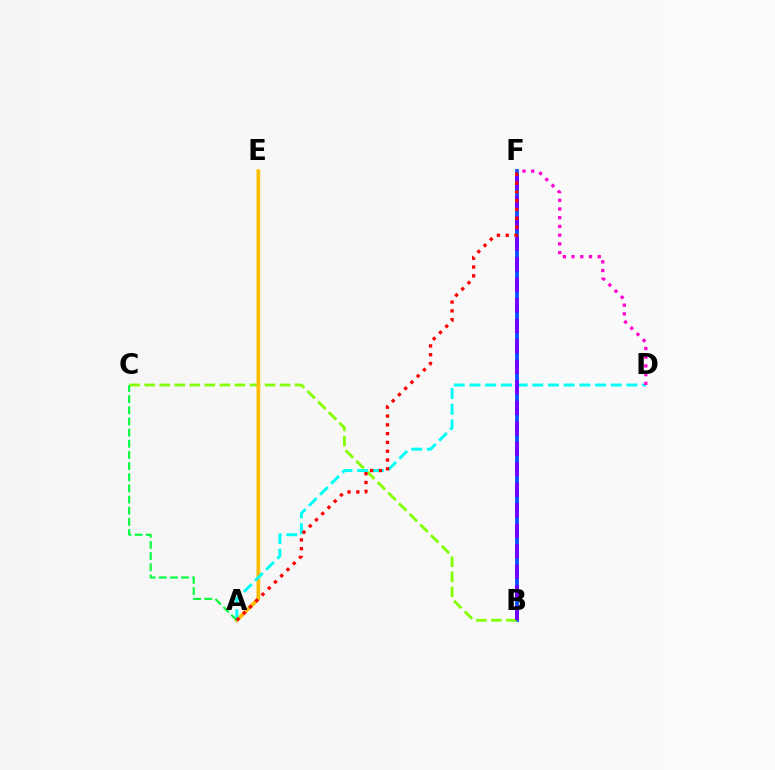{('B', 'F'): [{'color': '#004bff', 'line_style': 'solid', 'thickness': 2.67}, {'color': '#7200ff', 'line_style': 'dashed', 'thickness': 2.79}], ('B', 'C'): [{'color': '#84ff00', 'line_style': 'dashed', 'thickness': 2.04}], ('A', 'E'): [{'color': '#ffbd00', 'line_style': 'solid', 'thickness': 2.68}], ('A', 'D'): [{'color': '#00fff6', 'line_style': 'dashed', 'thickness': 2.13}], ('A', 'C'): [{'color': '#00ff39', 'line_style': 'dashed', 'thickness': 1.52}], ('D', 'F'): [{'color': '#ff00cf', 'line_style': 'dotted', 'thickness': 2.37}], ('A', 'F'): [{'color': '#ff0000', 'line_style': 'dotted', 'thickness': 2.39}]}